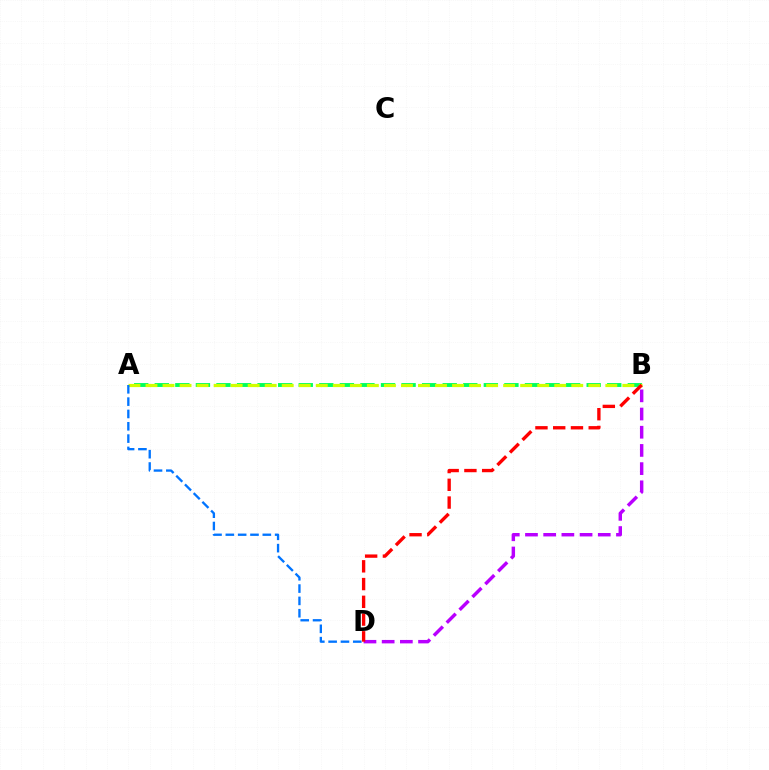{('A', 'B'): [{'color': '#00ff5c', 'line_style': 'dashed', 'thickness': 2.79}, {'color': '#d1ff00', 'line_style': 'dashed', 'thickness': 2.31}], ('B', 'D'): [{'color': '#b900ff', 'line_style': 'dashed', 'thickness': 2.47}, {'color': '#ff0000', 'line_style': 'dashed', 'thickness': 2.41}], ('A', 'D'): [{'color': '#0074ff', 'line_style': 'dashed', 'thickness': 1.67}]}